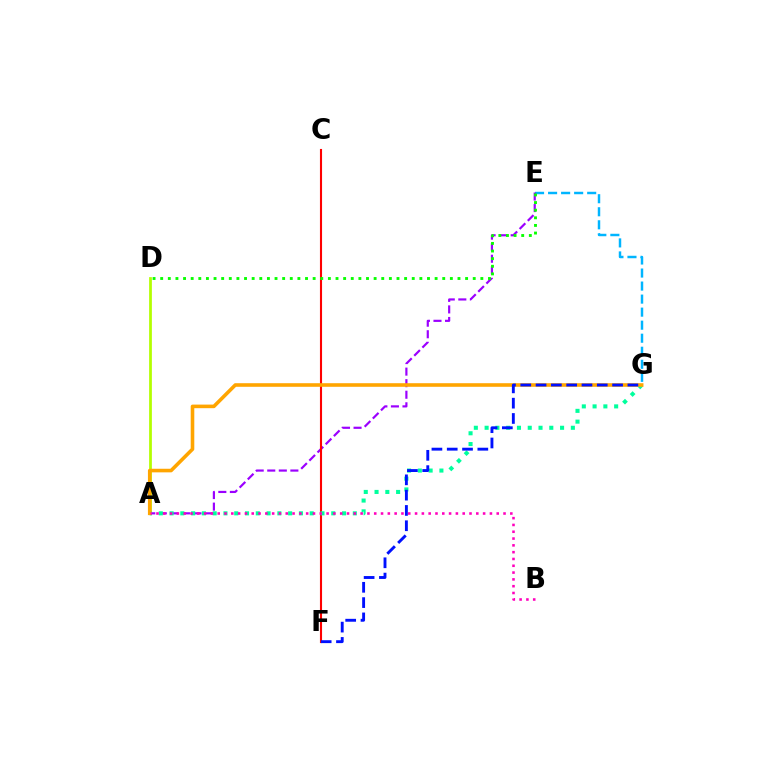{('A', 'D'): [{'color': '#b3ff00', 'line_style': 'solid', 'thickness': 1.98}], ('E', 'G'): [{'color': '#00b5ff', 'line_style': 'dashed', 'thickness': 1.77}], ('A', 'E'): [{'color': '#9b00ff', 'line_style': 'dashed', 'thickness': 1.57}], ('C', 'F'): [{'color': '#ff0000', 'line_style': 'solid', 'thickness': 1.52}], ('A', 'G'): [{'color': '#00ff9d', 'line_style': 'dotted', 'thickness': 2.93}, {'color': '#ffa500', 'line_style': 'solid', 'thickness': 2.59}], ('D', 'E'): [{'color': '#08ff00', 'line_style': 'dotted', 'thickness': 2.07}], ('A', 'B'): [{'color': '#ff00bd', 'line_style': 'dotted', 'thickness': 1.85}], ('F', 'G'): [{'color': '#0010ff', 'line_style': 'dashed', 'thickness': 2.08}]}